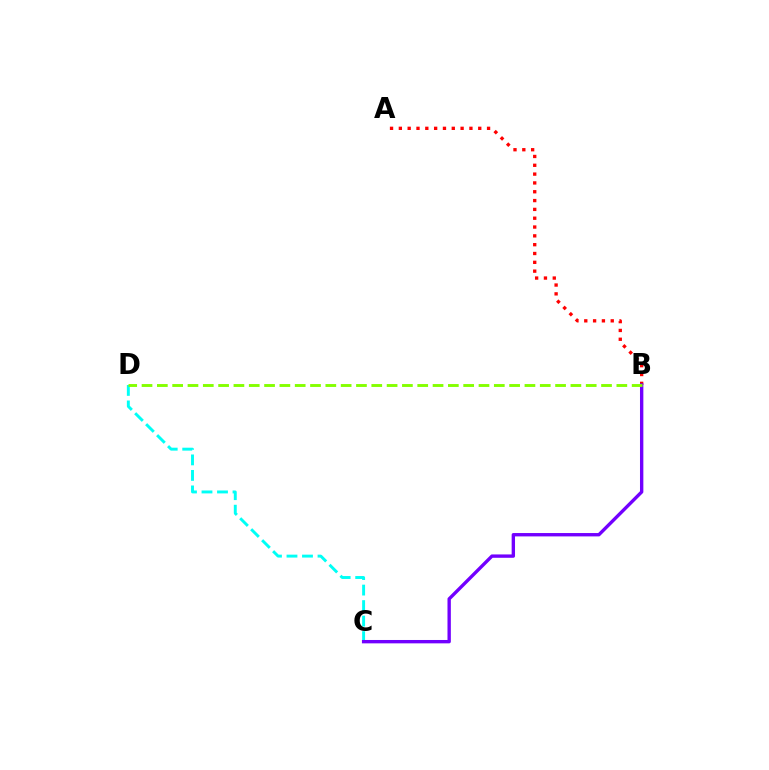{('C', 'D'): [{'color': '#00fff6', 'line_style': 'dashed', 'thickness': 2.11}], ('A', 'B'): [{'color': '#ff0000', 'line_style': 'dotted', 'thickness': 2.4}], ('B', 'C'): [{'color': '#7200ff', 'line_style': 'solid', 'thickness': 2.42}], ('B', 'D'): [{'color': '#84ff00', 'line_style': 'dashed', 'thickness': 2.08}]}